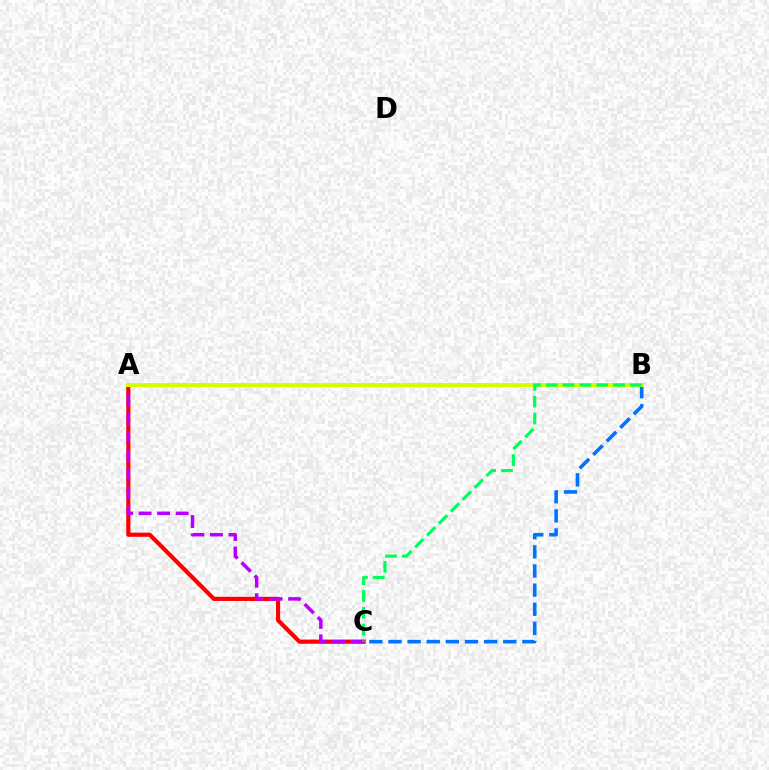{('A', 'C'): [{'color': '#ff0000', 'line_style': 'solid', 'thickness': 2.99}, {'color': '#b900ff', 'line_style': 'dashed', 'thickness': 2.52}], ('B', 'C'): [{'color': '#0074ff', 'line_style': 'dashed', 'thickness': 2.6}, {'color': '#00ff5c', 'line_style': 'dashed', 'thickness': 2.29}], ('A', 'B'): [{'color': '#d1ff00', 'line_style': 'solid', 'thickness': 2.87}]}